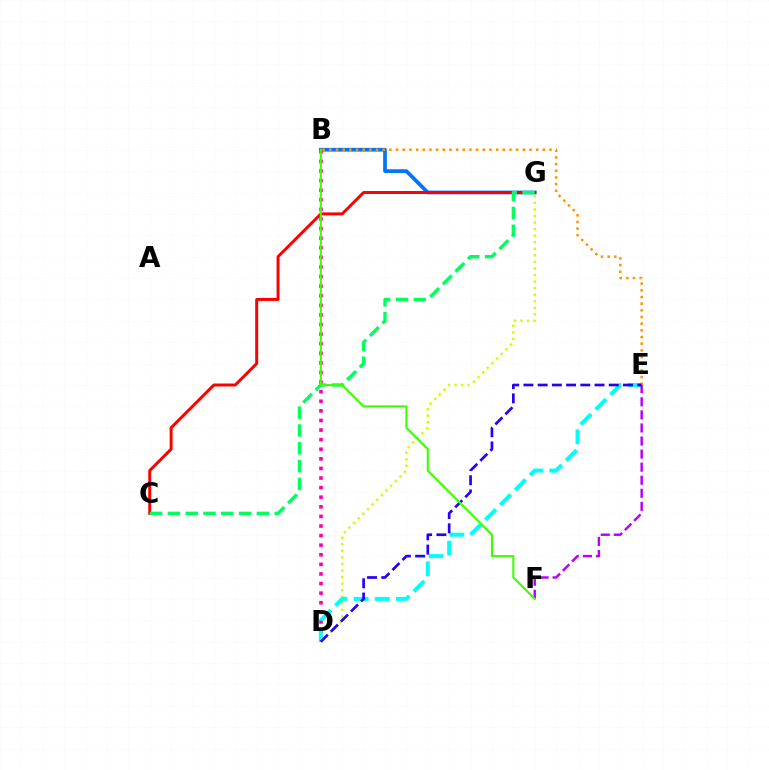{('D', 'G'): [{'color': '#d1ff00', 'line_style': 'dotted', 'thickness': 1.78}], ('B', 'G'): [{'color': '#0074ff', 'line_style': 'solid', 'thickness': 2.69}], ('C', 'G'): [{'color': '#ff0000', 'line_style': 'solid', 'thickness': 2.14}, {'color': '#00ff5c', 'line_style': 'dashed', 'thickness': 2.42}], ('B', 'D'): [{'color': '#ff00ac', 'line_style': 'dotted', 'thickness': 2.61}], ('D', 'E'): [{'color': '#00fff6', 'line_style': 'dashed', 'thickness': 2.86}, {'color': '#2500ff', 'line_style': 'dashed', 'thickness': 1.93}], ('B', 'E'): [{'color': '#ff9400', 'line_style': 'dotted', 'thickness': 1.81}], ('E', 'F'): [{'color': '#b900ff', 'line_style': 'dashed', 'thickness': 1.78}], ('B', 'F'): [{'color': '#3dff00', 'line_style': 'solid', 'thickness': 1.51}]}